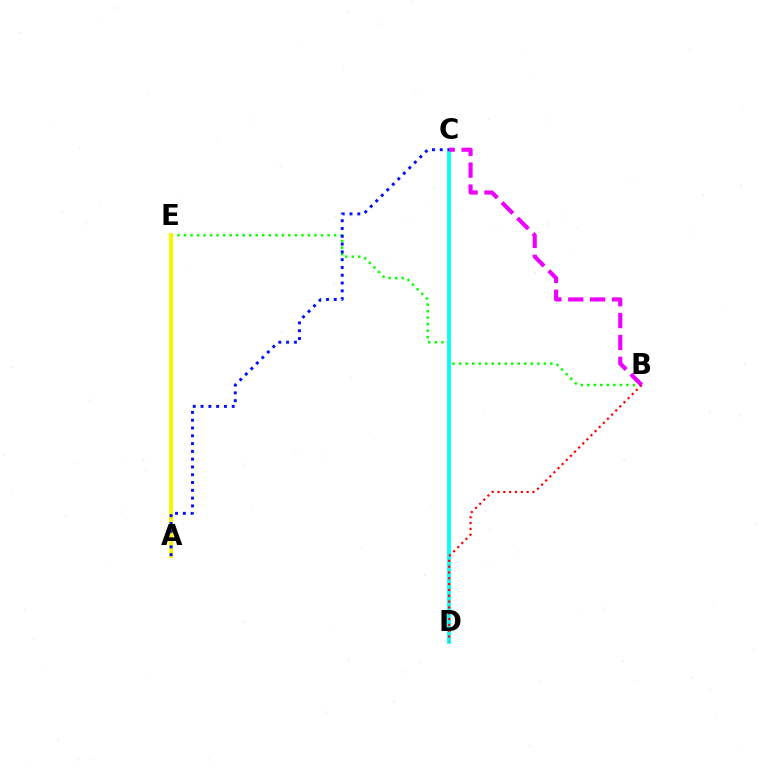{('B', 'E'): [{'color': '#08ff00', 'line_style': 'dotted', 'thickness': 1.77}], ('C', 'D'): [{'color': '#00fff6', 'line_style': 'solid', 'thickness': 2.7}], ('A', 'E'): [{'color': '#fcf500', 'line_style': 'solid', 'thickness': 2.9}], ('A', 'C'): [{'color': '#0010ff', 'line_style': 'dotted', 'thickness': 2.12}], ('B', 'D'): [{'color': '#ff0000', 'line_style': 'dotted', 'thickness': 1.58}], ('B', 'C'): [{'color': '#ee00ff', 'line_style': 'dashed', 'thickness': 2.97}]}